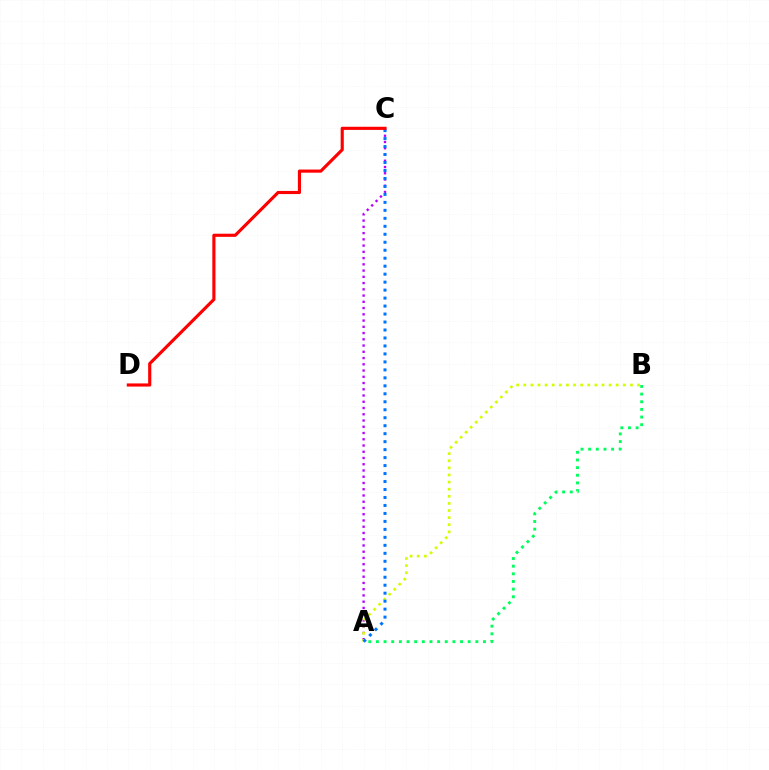{('A', 'C'): [{'color': '#b900ff', 'line_style': 'dotted', 'thickness': 1.7}, {'color': '#0074ff', 'line_style': 'dotted', 'thickness': 2.17}], ('A', 'B'): [{'color': '#d1ff00', 'line_style': 'dotted', 'thickness': 1.93}, {'color': '#00ff5c', 'line_style': 'dotted', 'thickness': 2.08}], ('C', 'D'): [{'color': '#ff0000', 'line_style': 'solid', 'thickness': 2.26}]}